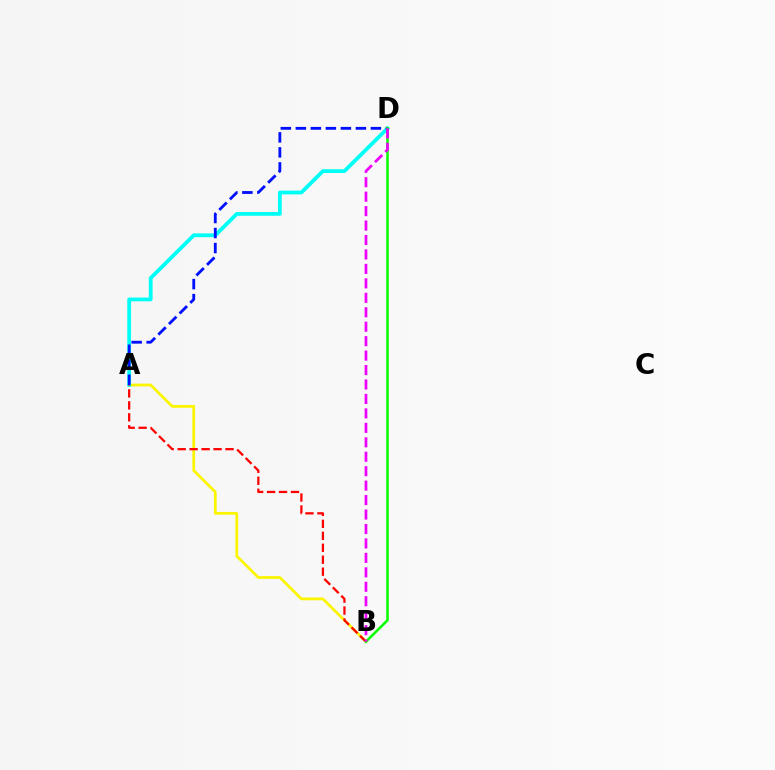{('A', 'B'): [{'color': '#fcf500', 'line_style': 'solid', 'thickness': 1.98}, {'color': '#ff0000', 'line_style': 'dashed', 'thickness': 1.62}], ('A', 'D'): [{'color': '#00fff6', 'line_style': 'solid', 'thickness': 2.73}, {'color': '#0010ff', 'line_style': 'dashed', 'thickness': 2.04}], ('B', 'D'): [{'color': '#08ff00', 'line_style': 'solid', 'thickness': 1.85}, {'color': '#ee00ff', 'line_style': 'dashed', 'thickness': 1.96}]}